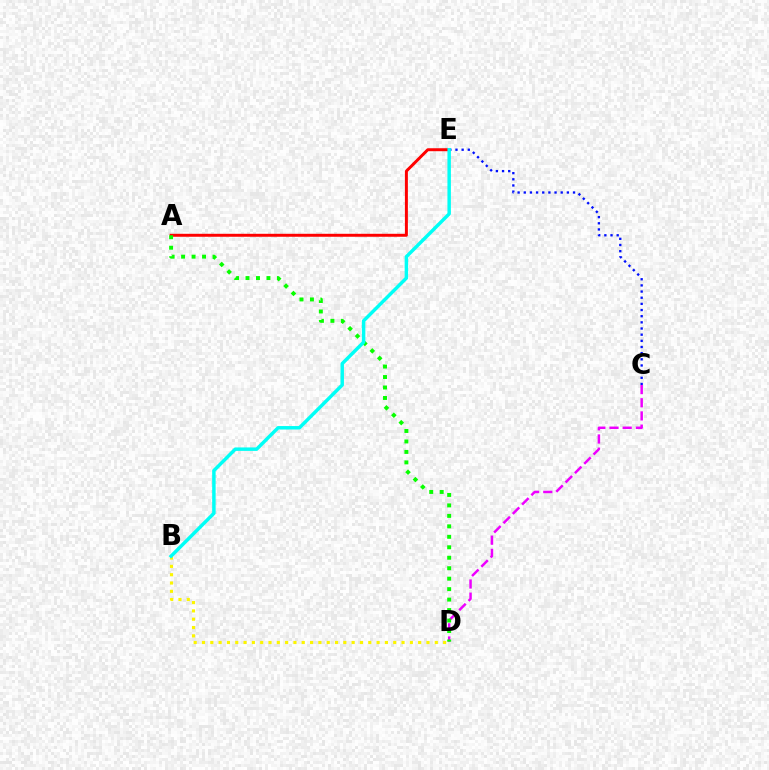{('A', 'E'): [{'color': '#ff0000', 'line_style': 'solid', 'thickness': 2.13}], ('C', 'D'): [{'color': '#ee00ff', 'line_style': 'dashed', 'thickness': 1.79}], ('B', 'D'): [{'color': '#fcf500', 'line_style': 'dotted', 'thickness': 2.26}], ('A', 'D'): [{'color': '#08ff00', 'line_style': 'dotted', 'thickness': 2.84}], ('C', 'E'): [{'color': '#0010ff', 'line_style': 'dotted', 'thickness': 1.67}], ('B', 'E'): [{'color': '#00fff6', 'line_style': 'solid', 'thickness': 2.49}]}